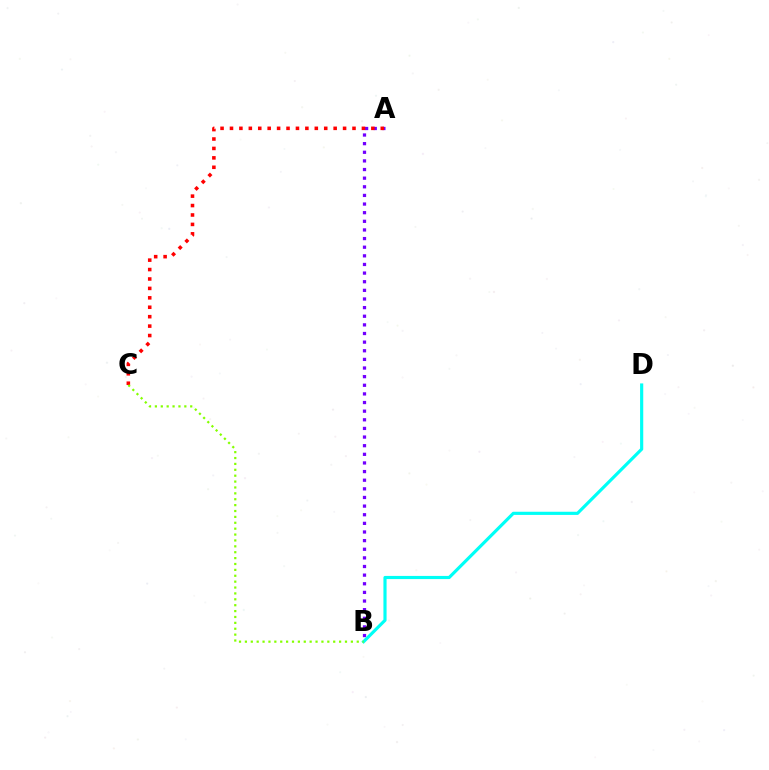{('A', 'B'): [{'color': '#7200ff', 'line_style': 'dotted', 'thickness': 2.34}], ('B', 'D'): [{'color': '#00fff6', 'line_style': 'solid', 'thickness': 2.27}], ('A', 'C'): [{'color': '#ff0000', 'line_style': 'dotted', 'thickness': 2.56}], ('B', 'C'): [{'color': '#84ff00', 'line_style': 'dotted', 'thickness': 1.6}]}